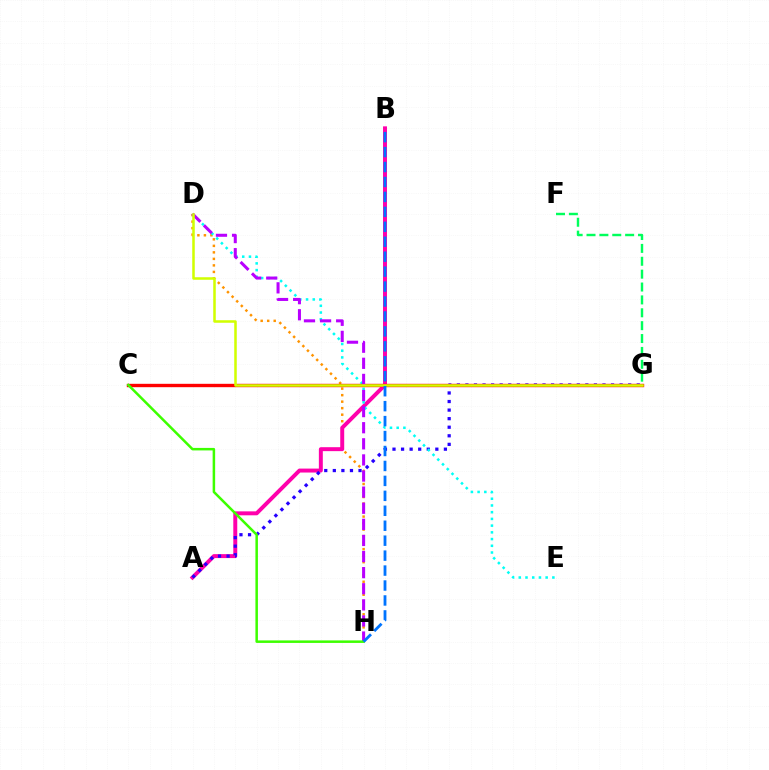{('D', 'H'): [{'color': '#ff9400', 'line_style': 'dotted', 'thickness': 1.77}, {'color': '#b900ff', 'line_style': 'dashed', 'thickness': 2.19}], ('A', 'B'): [{'color': '#ff00ac', 'line_style': 'solid', 'thickness': 2.84}], ('F', 'G'): [{'color': '#00ff5c', 'line_style': 'dashed', 'thickness': 1.75}], ('A', 'G'): [{'color': '#2500ff', 'line_style': 'dotted', 'thickness': 2.33}], ('D', 'E'): [{'color': '#00fff6', 'line_style': 'dotted', 'thickness': 1.83}], ('C', 'G'): [{'color': '#ff0000', 'line_style': 'solid', 'thickness': 2.43}], ('C', 'H'): [{'color': '#3dff00', 'line_style': 'solid', 'thickness': 1.81}], ('D', 'G'): [{'color': '#d1ff00', 'line_style': 'solid', 'thickness': 1.82}], ('B', 'H'): [{'color': '#0074ff', 'line_style': 'dashed', 'thickness': 2.03}]}